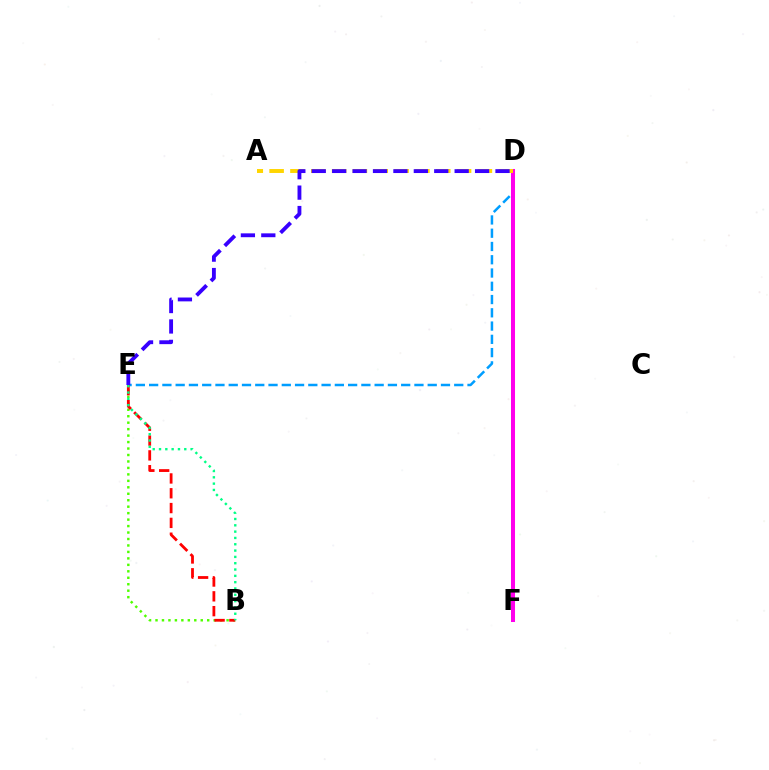{('B', 'E'): [{'color': '#4fff00', 'line_style': 'dotted', 'thickness': 1.76}, {'color': '#ff0000', 'line_style': 'dashed', 'thickness': 2.01}, {'color': '#00ff86', 'line_style': 'dotted', 'thickness': 1.72}], ('D', 'E'): [{'color': '#009eff', 'line_style': 'dashed', 'thickness': 1.8}, {'color': '#3700ff', 'line_style': 'dashed', 'thickness': 2.77}], ('D', 'F'): [{'color': '#ff00ed', 'line_style': 'solid', 'thickness': 2.9}], ('A', 'D'): [{'color': '#ffd500', 'line_style': 'dashed', 'thickness': 2.83}]}